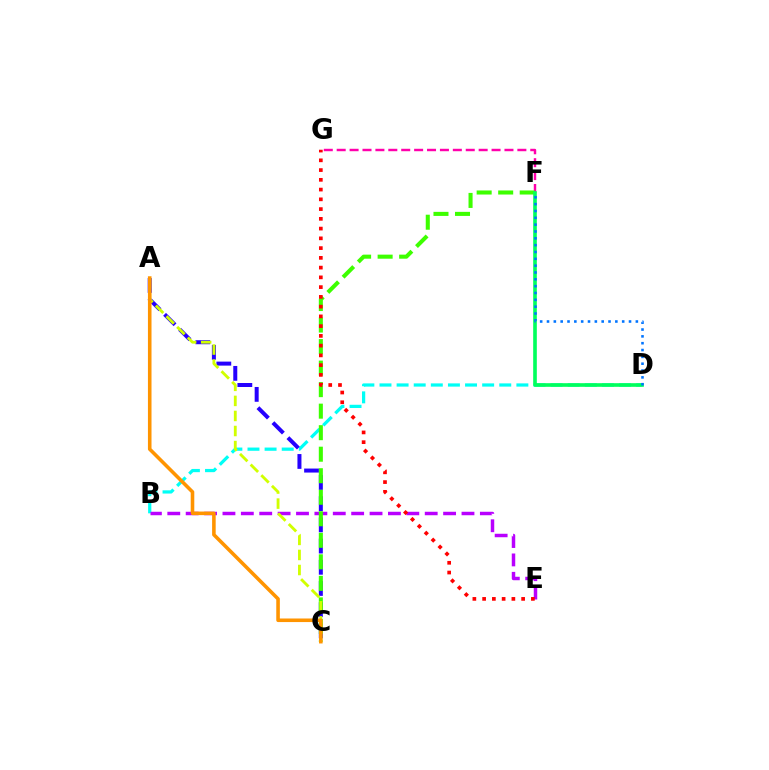{('B', 'D'): [{'color': '#00fff6', 'line_style': 'dashed', 'thickness': 2.32}], ('B', 'E'): [{'color': '#b900ff', 'line_style': 'dashed', 'thickness': 2.5}], ('A', 'C'): [{'color': '#2500ff', 'line_style': 'dashed', 'thickness': 2.88}, {'color': '#d1ff00', 'line_style': 'dashed', 'thickness': 2.04}, {'color': '#ff9400', 'line_style': 'solid', 'thickness': 2.57}], ('F', 'G'): [{'color': '#ff00ac', 'line_style': 'dashed', 'thickness': 1.75}], ('C', 'F'): [{'color': '#3dff00', 'line_style': 'dashed', 'thickness': 2.92}], ('D', 'F'): [{'color': '#00ff5c', 'line_style': 'solid', 'thickness': 2.62}, {'color': '#0074ff', 'line_style': 'dotted', 'thickness': 1.86}], ('E', 'G'): [{'color': '#ff0000', 'line_style': 'dotted', 'thickness': 2.65}]}